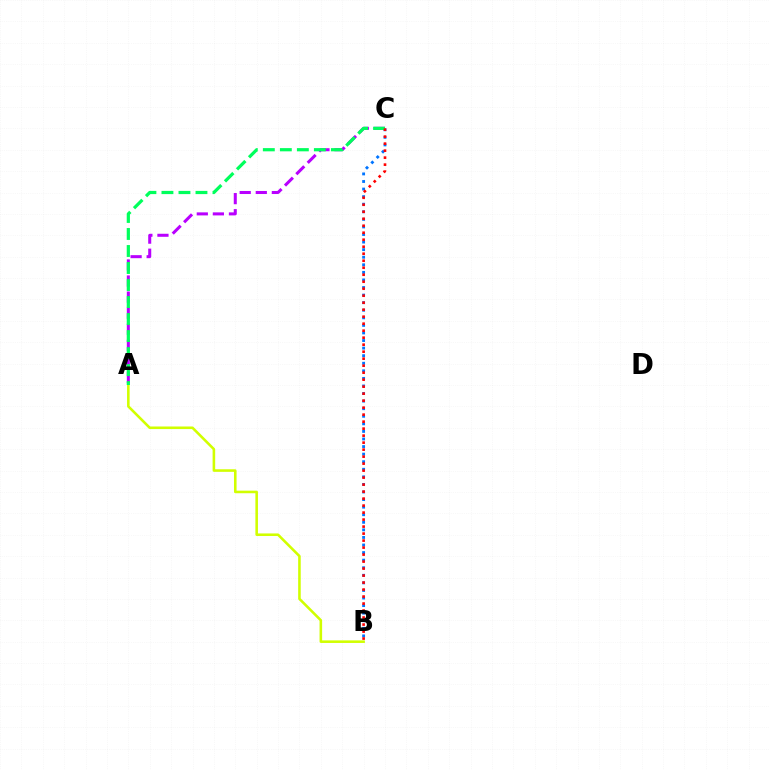{('B', 'C'): [{'color': '#0074ff', 'line_style': 'dotted', 'thickness': 2.06}, {'color': '#ff0000', 'line_style': 'dotted', 'thickness': 1.9}], ('A', 'B'): [{'color': '#d1ff00', 'line_style': 'solid', 'thickness': 1.86}], ('A', 'C'): [{'color': '#b900ff', 'line_style': 'dashed', 'thickness': 2.18}, {'color': '#00ff5c', 'line_style': 'dashed', 'thickness': 2.31}]}